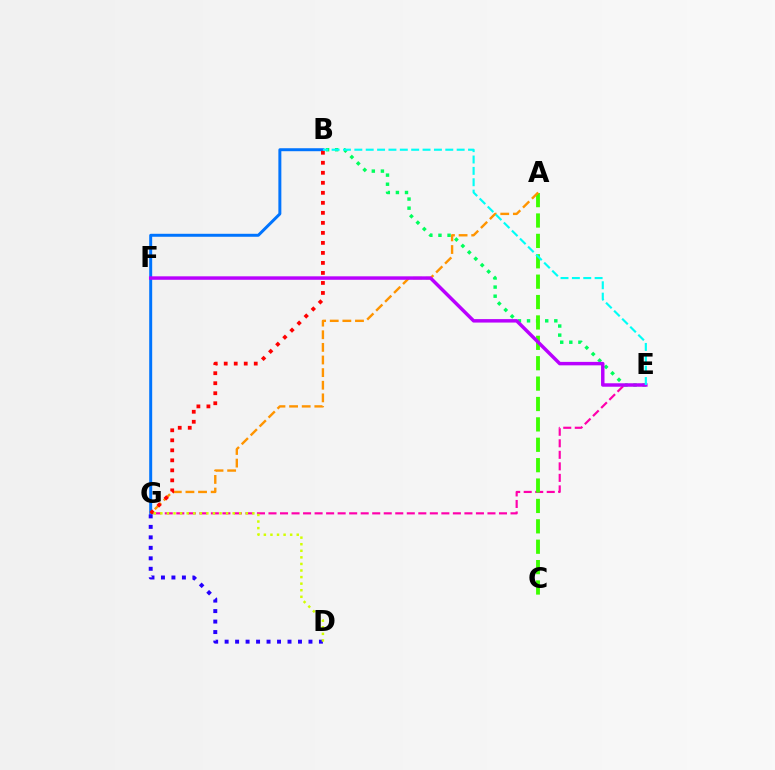{('B', 'G'): [{'color': '#0074ff', 'line_style': 'solid', 'thickness': 2.14}, {'color': '#ff0000', 'line_style': 'dotted', 'thickness': 2.72}], ('B', 'E'): [{'color': '#00ff5c', 'line_style': 'dotted', 'thickness': 2.47}, {'color': '#00fff6', 'line_style': 'dashed', 'thickness': 1.54}], ('E', 'G'): [{'color': '#ff00ac', 'line_style': 'dashed', 'thickness': 1.57}], ('A', 'C'): [{'color': '#3dff00', 'line_style': 'dashed', 'thickness': 2.77}], ('A', 'G'): [{'color': '#ff9400', 'line_style': 'dashed', 'thickness': 1.71}], ('D', 'G'): [{'color': '#2500ff', 'line_style': 'dotted', 'thickness': 2.85}, {'color': '#d1ff00', 'line_style': 'dotted', 'thickness': 1.79}], ('E', 'F'): [{'color': '#b900ff', 'line_style': 'solid', 'thickness': 2.49}]}